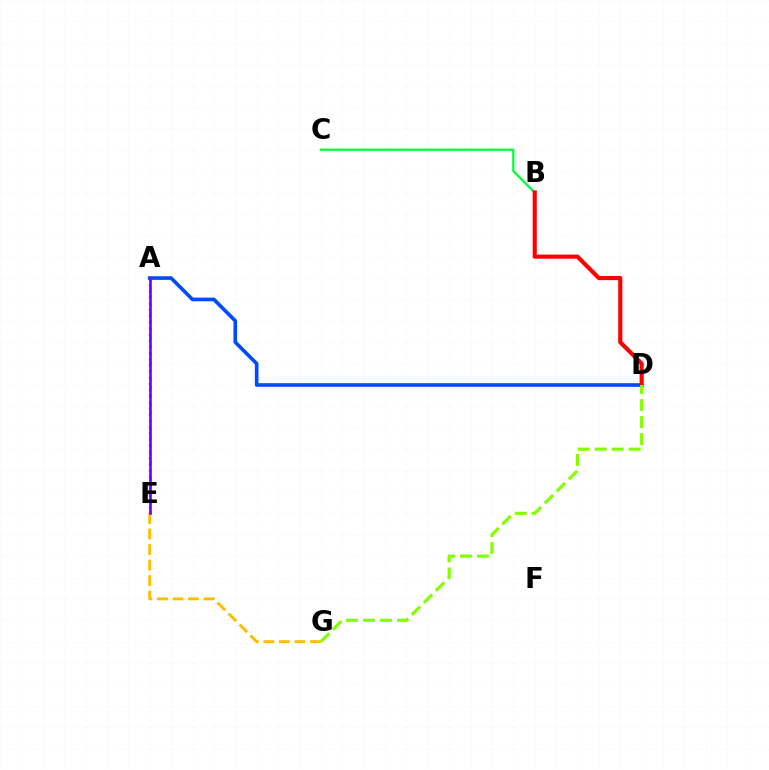{('A', 'E'): [{'color': '#ff00cf', 'line_style': 'dotted', 'thickness': 1.68}, {'color': '#00fff6', 'line_style': 'dotted', 'thickness': 2.25}, {'color': '#7200ff', 'line_style': 'solid', 'thickness': 1.89}], ('A', 'D'): [{'color': '#004bff', 'line_style': 'solid', 'thickness': 2.62}], ('B', 'C'): [{'color': '#00ff39', 'line_style': 'solid', 'thickness': 1.65}], ('E', 'G'): [{'color': '#ffbd00', 'line_style': 'dashed', 'thickness': 2.11}], ('B', 'D'): [{'color': '#ff0000', 'line_style': 'solid', 'thickness': 2.98}], ('D', 'G'): [{'color': '#84ff00', 'line_style': 'dashed', 'thickness': 2.31}]}